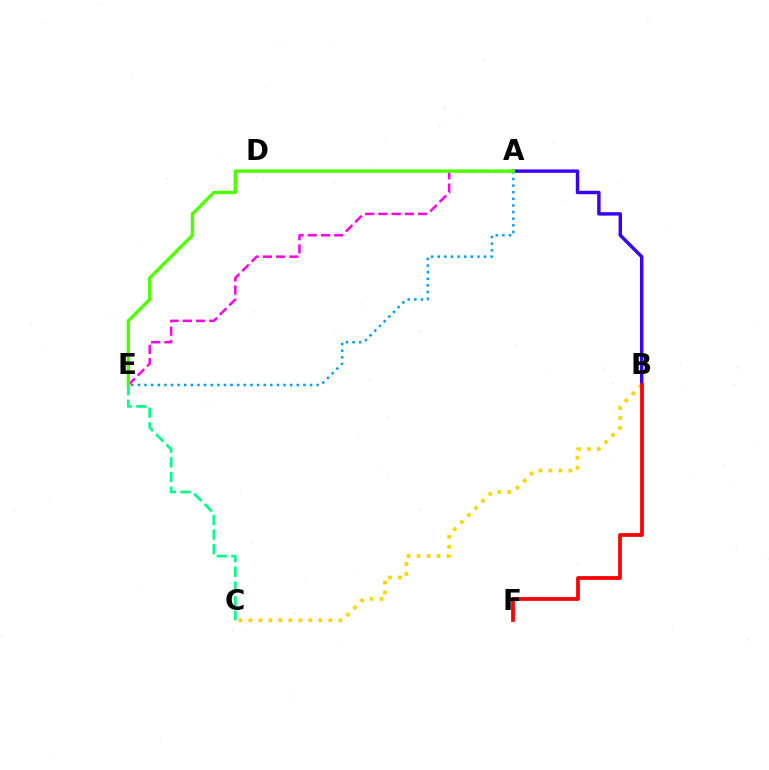{('C', 'E'): [{'color': '#00ff86', 'line_style': 'dashed', 'thickness': 1.99}], ('A', 'E'): [{'color': '#ff00ed', 'line_style': 'dashed', 'thickness': 1.8}, {'color': '#009eff', 'line_style': 'dotted', 'thickness': 1.8}, {'color': '#4fff00', 'line_style': 'solid', 'thickness': 2.45}], ('A', 'B'): [{'color': '#3700ff', 'line_style': 'solid', 'thickness': 2.46}], ('B', 'C'): [{'color': '#ffd500', 'line_style': 'dotted', 'thickness': 2.71}], ('B', 'F'): [{'color': '#ff0000', 'line_style': 'solid', 'thickness': 2.7}]}